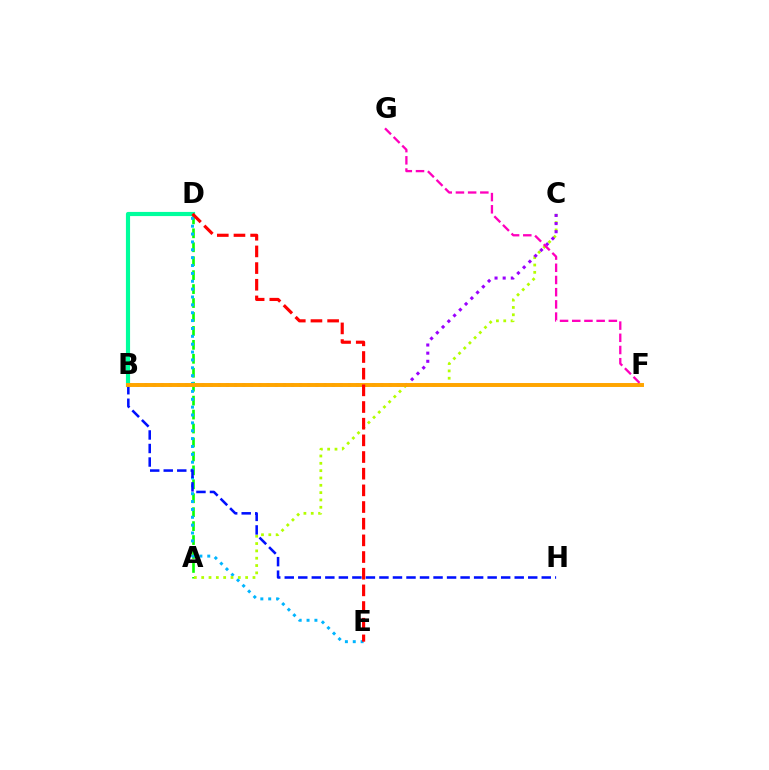{('A', 'D'): [{'color': '#08ff00', 'line_style': 'dashed', 'thickness': 1.89}], ('D', 'E'): [{'color': '#00b5ff', 'line_style': 'dotted', 'thickness': 2.14}, {'color': '#ff0000', 'line_style': 'dashed', 'thickness': 2.26}], ('A', 'C'): [{'color': '#b3ff00', 'line_style': 'dotted', 'thickness': 1.99}], ('B', 'C'): [{'color': '#9b00ff', 'line_style': 'dotted', 'thickness': 2.21}], ('B', 'D'): [{'color': '#00ff9d', 'line_style': 'solid', 'thickness': 2.99}], ('B', 'H'): [{'color': '#0010ff', 'line_style': 'dashed', 'thickness': 1.84}], ('B', 'F'): [{'color': '#ffa500', 'line_style': 'solid', 'thickness': 2.84}], ('F', 'G'): [{'color': '#ff00bd', 'line_style': 'dashed', 'thickness': 1.66}]}